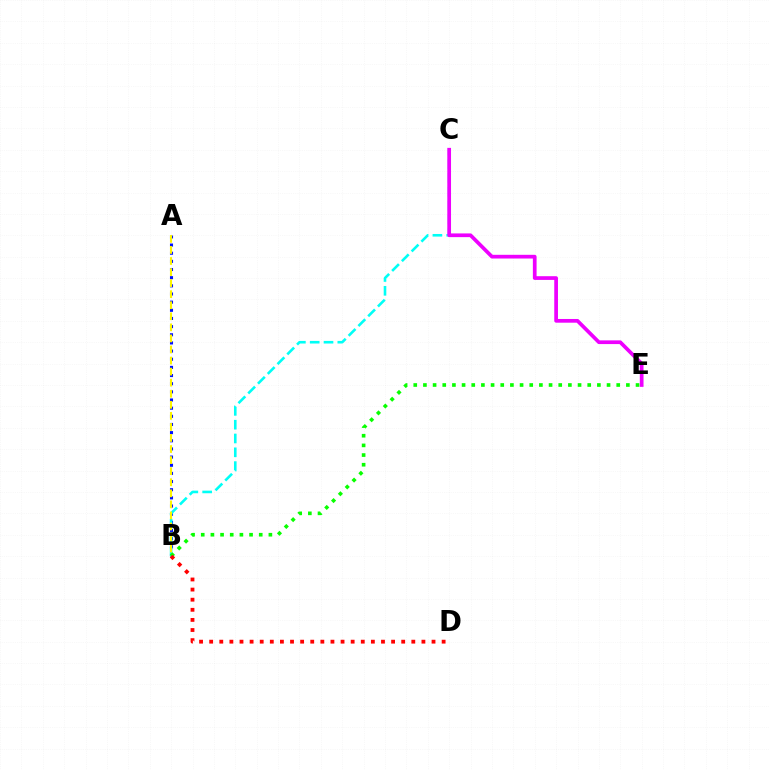{('A', 'B'): [{'color': '#0010ff', 'line_style': 'dotted', 'thickness': 2.22}, {'color': '#fcf500', 'line_style': 'dashed', 'thickness': 1.5}], ('B', 'C'): [{'color': '#00fff6', 'line_style': 'dashed', 'thickness': 1.88}], ('B', 'E'): [{'color': '#08ff00', 'line_style': 'dotted', 'thickness': 2.63}], ('C', 'E'): [{'color': '#ee00ff', 'line_style': 'solid', 'thickness': 2.67}], ('B', 'D'): [{'color': '#ff0000', 'line_style': 'dotted', 'thickness': 2.75}]}